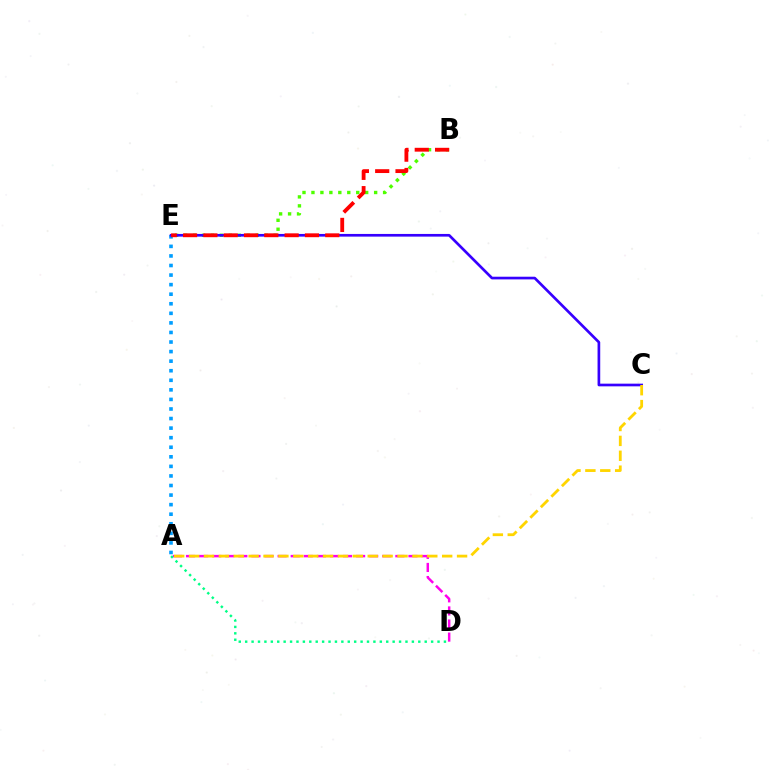{('A', 'D'): [{'color': '#ff00ed', 'line_style': 'dashed', 'thickness': 1.78}, {'color': '#00ff86', 'line_style': 'dotted', 'thickness': 1.74}], ('B', 'E'): [{'color': '#4fff00', 'line_style': 'dotted', 'thickness': 2.43}, {'color': '#ff0000', 'line_style': 'dashed', 'thickness': 2.76}], ('A', 'E'): [{'color': '#009eff', 'line_style': 'dotted', 'thickness': 2.6}], ('C', 'E'): [{'color': '#3700ff', 'line_style': 'solid', 'thickness': 1.93}], ('A', 'C'): [{'color': '#ffd500', 'line_style': 'dashed', 'thickness': 2.02}]}